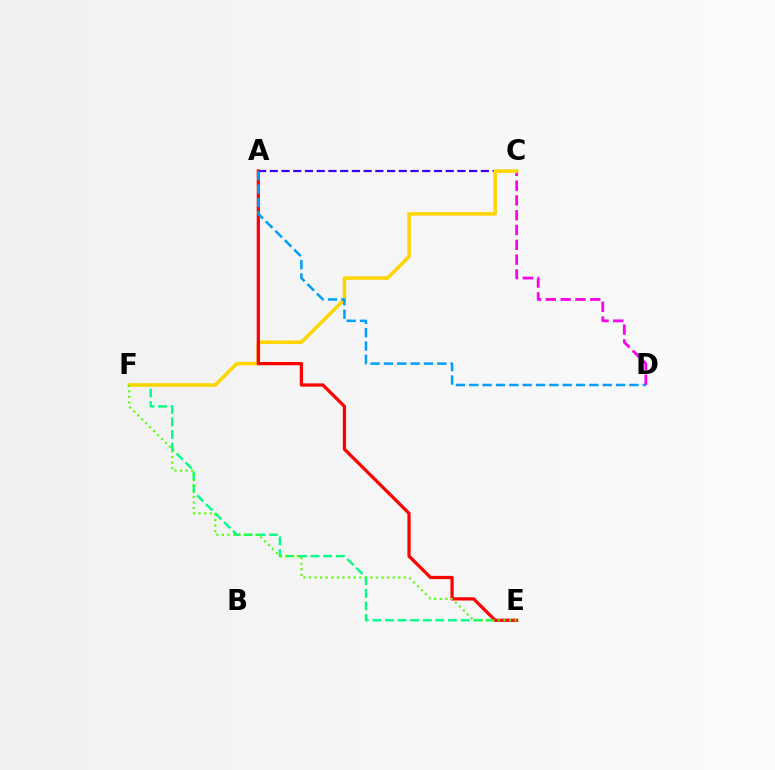{('C', 'D'): [{'color': '#ff00ed', 'line_style': 'dashed', 'thickness': 2.01}], ('A', 'C'): [{'color': '#3700ff', 'line_style': 'dashed', 'thickness': 1.59}], ('E', 'F'): [{'color': '#00ff86', 'line_style': 'dashed', 'thickness': 1.71}, {'color': '#4fff00', 'line_style': 'dotted', 'thickness': 1.52}], ('C', 'F'): [{'color': '#ffd500', 'line_style': 'solid', 'thickness': 2.55}], ('A', 'E'): [{'color': '#ff0000', 'line_style': 'solid', 'thickness': 2.34}], ('A', 'D'): [{'color': '#009eff', 'line_style': 'dashed', 'thickness': 1.81}]}